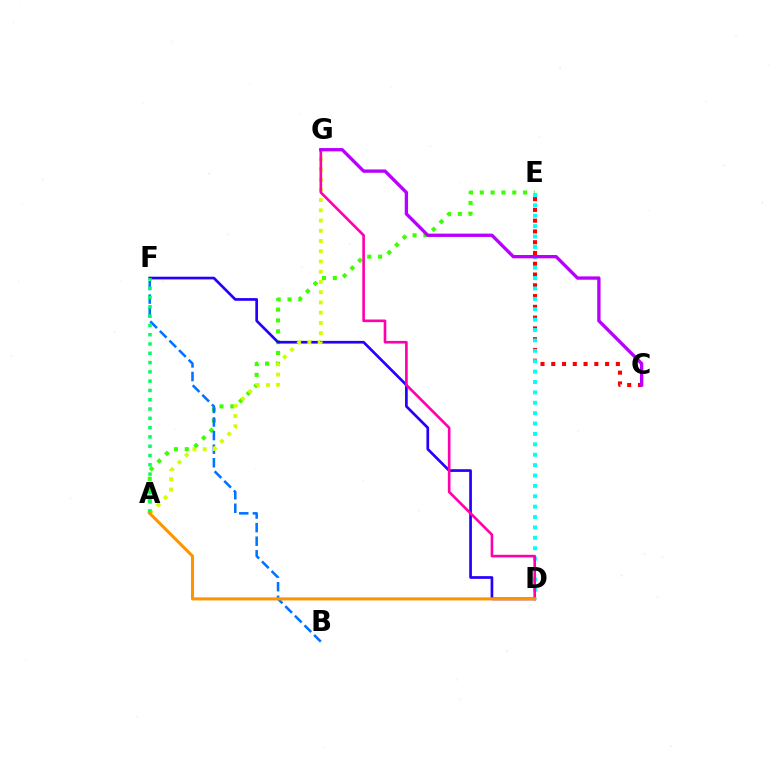{('A', 'E'): [{'color': '#3dff00', 'line_style': 'dotted', 'thickness': 2.94}], ('D', 'F'): [{'color': '#2500ff', 'line_style': 'solid', 'thickness': 1.94}], ('C', 'E'): [{'color': '#ff0000', 'line_style': 'dotted', 'thickness': 2.93}], ('B', 'F'): [{'color': '#0074ff', 'line_style': 'dashed', 'thickness': 1.85}], ('A', 'G'): [{'color': '#d1ff00', 'line_style': 'dotted', 'thickness': 2.78}], ('A', 'F'): [{'color': '#00ff5c', 'line_style': 'dotted', 'thickness': 2.52}], ('D', 'E'): [{'color': '#00fff6', 'line_style': 'dotted', 'thickness': 2.82}], ('D', 'G'): [{'color': '#ff00ac', 'line_style': 'solid', 'thickness': 1.9}], ('A', 'D'): [{'color': '#ff9400', 'line_style': 'solid', 'thickness': 2.2}], ('C', 'G'): [{'color': '#b900ff', 'line_style': 'solid', 'thickness': 2.4}]}